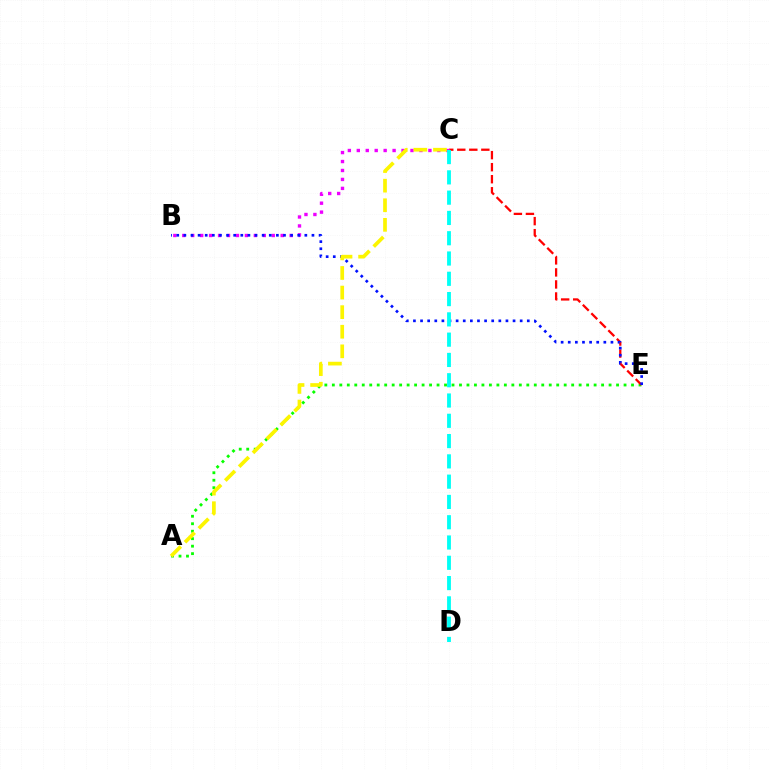{('A', 'E'): [{'color': '#08ff00', 'line_style': 'dotted', 'thickness': 2.03}], ('C', 'E'): [{'color': '#ff0000', 'line_style': 'dashed', 'thickness': 1.63}], ('B', 'C'): [{'color': '#ee00ff', 'line_style': 'dotted', 'thickness': 2.43}], ('B', 'E'): [{'color': '#0010ff', 'line_style': 'dotted', 'thickness': 1.93}], ('C', 'D'): [{'color': '#00fff6', 'line_style': 'dashed', 'thickness': 2.76}], ('A', 'C'): [{'color': '#fcf500', 'line_style': 'dashed', 'thickness': 2.66}]}